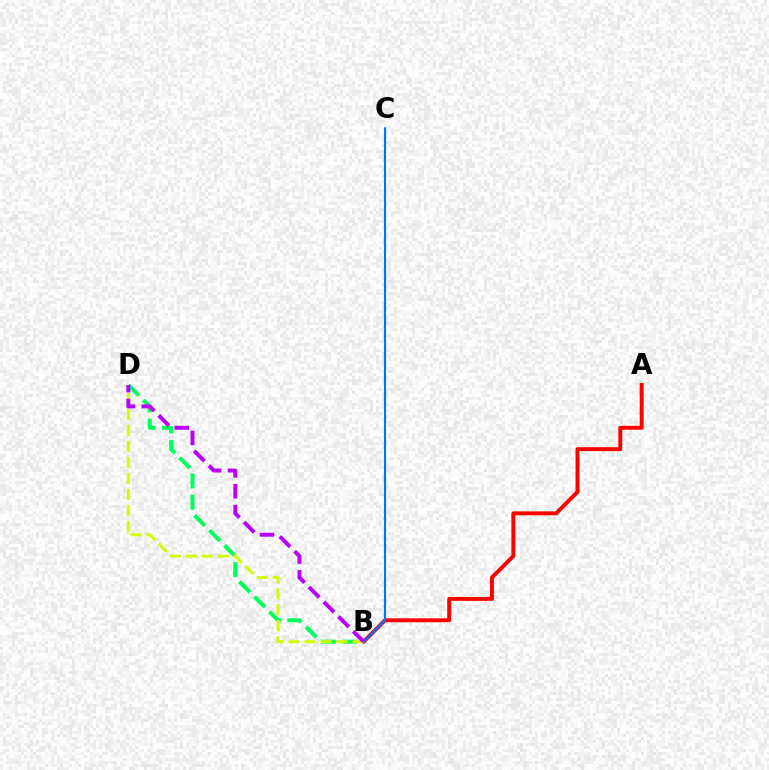{('A', 'B'): [{'color': '#ff0000', 'line_style': 'solid', 'thickness': 2.82}], ('B', 'C'): [{'color': '#0074ff', 'line_style': 'solid', 'thickness': 1.54}], ('B', 'D'): [{'color': '#00ff5c', 'line_style': 'dashed', 'thickness': 2.89}, {'color': '#d1ff00', 'line_style': 'dashed', 'thickness': 2.17}, {'color': '#b900ff', 'line_style': 'dashed', 'thickness': 2.84}]}